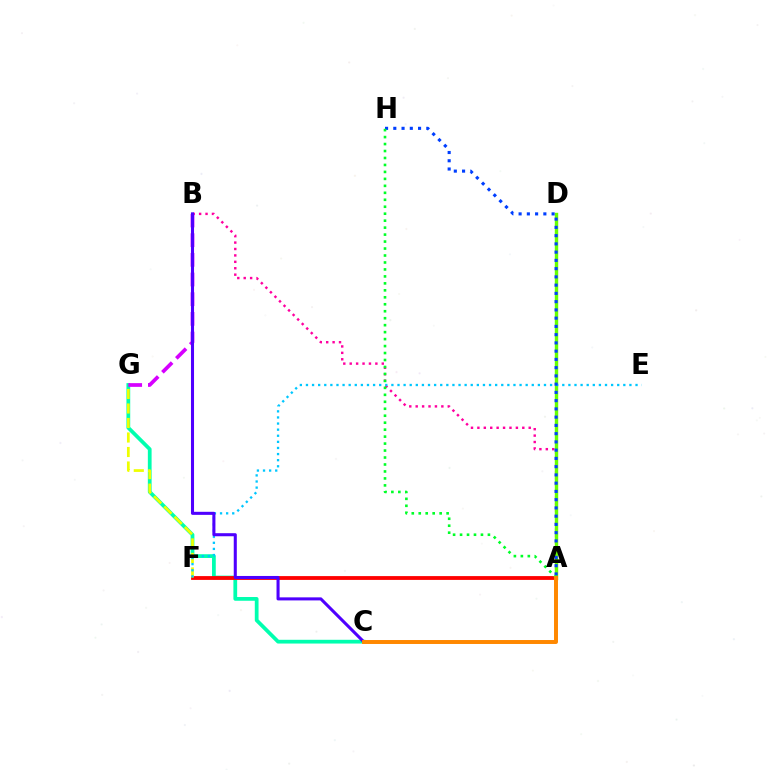{('A', 'B'): [{'color': '#ff00a0', 'line_style': 'dotted', 'thickness': 1.74}], ('C', 'G'): [{'color': '#00ffaf', 'line_style': 'solid', 'thickness': 2.7}], ('A', 'D'): [{'color': '#66ff00', 'line_style': 'solid', 'thickness': 2.46}], ('A', 'F'): [{'color': '#ff0000', 'line_style': 'solid', 'thickness': 2.74}], ('F', 'G'): [{'color': '#eeff00', 'line_style': 'dashed', 'thickness': 1.97}], ('E', 'F'): [{'color': '#00c7ff', 'line_style': 'dotted', 'thickness': 1.66}], ('A', 'H'): [{'color': '#003fff', 'line_style': 'dotted', 'thickness': 2.24}, {'color': '#00ff27', 'line_style': 'dotted', 'thickness': 1.89}], ('B', 'G'): [{'color': '#d600ff', 'line_style': 'dashed', 'thickness': 2.67}], ('B', 'C'): [{'color': '#4f00ff', 'line_style': 'solid', 'thickness': 2.2}], ('A', 'C'): [{'color': '#ff8800', 'line_style': 'solid', 'thickness': 2.84}]}